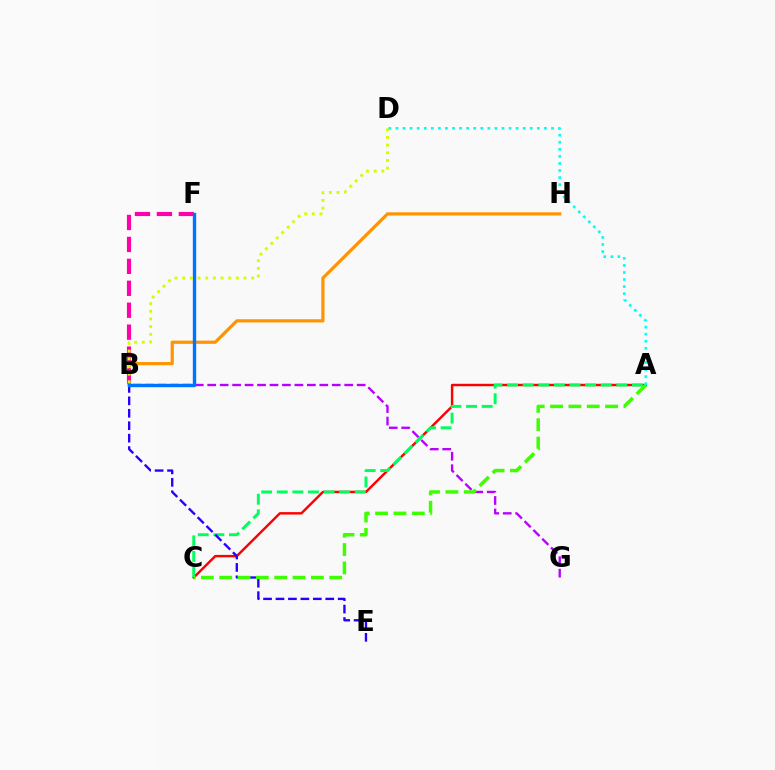{('A', 'C'): [{'color': '#ff0000', 'line_style': 'solid', 'thickness': 1.75}, {'color': '#00ff5c', 'line_style': 'dashed', 'thickness': 2.12}, {'color': '#3dff00', 'line_style': 'dashed', 'thickness': 2.49}], ('B', 'H'): [{'color': '#ff9400', 'line_style': 'solid', 'thickness': 2.3}], ('B', 'F'): [{'color': '#ff00ac', 'line_style': 'dashed', 'thickness': 2.98}, {'color': '#0074ff', 'line_style': 'solid', 'thickness': 2.43}], ('B', 'G'): [{'color': '#b900ff', 'line_style': 'dashed', 'thickness': 1.69}], ('B', 'E'): [{'color': '#2500ff', 'line_style': 'dashed', 'thickness': 1.69}], ('B', 'D'): [{'color': '#d1ff00', 'line_style': 'dotted', 'thickness': 2.08}], ('A', 'D'): [{'color': '#00fff6', 'line_style': 'dotted', 'thickness': 1.92}]}